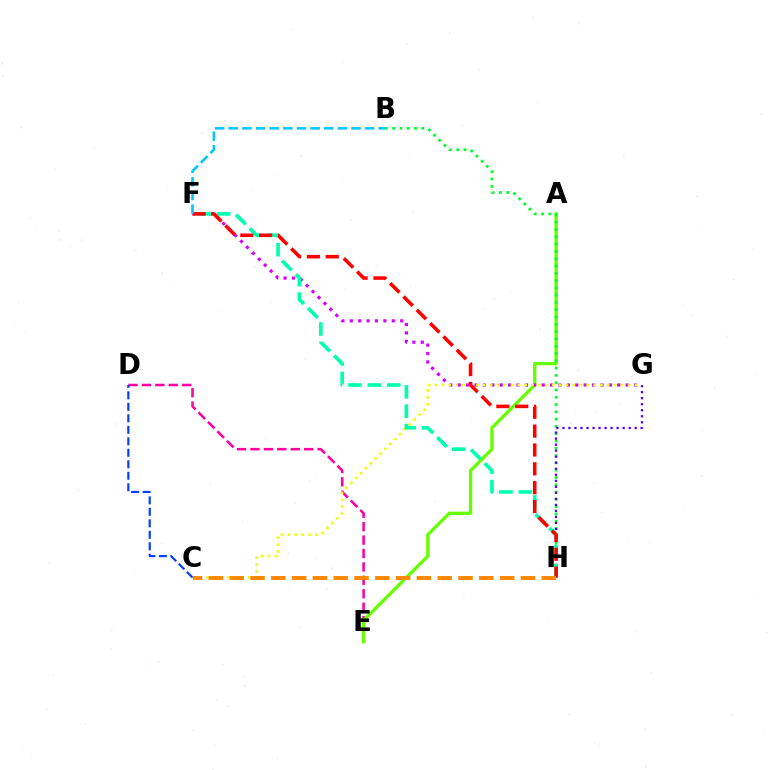{('D', 'E'): [{'color': '#ff00a0', 'line_style': 'dashed', 'thickness': 1.82}], ('A', 'E'): [{'color': '#66ff00', 'line_style': 'solid', 'thickness': 2.37}], ('B', 'H'): [{'color': '#00ff27', 'line_style': 'dotted', 'thickness': 1.98}], ('F', 'G'): [{'color': '#d600ff', 'line_style': 'dotted', 'thickness': 2.28}], ('G', 'H'): [{'color': '#4f00ff', 'line_style': 'dotted', 'thickness': 1.64}], ('C', 'G'): [{'color': '#eeff00', 'line_style': 'dotted', 'thickness': 1.87}], ('C', 'D'): [{'color': '#003fff', 'line_style': 'dashed', 'thickness': 1.56}], ('F', 'H'): [{'color': '#00ffaf', 'line_style': 'dashed', 'thickness': 2.64}, {'color': '#ff0000', 'line_style': 'dashed', 'thickness': 2.56}], ('C', 'H'): [{'color': '#ff8800', 'line_style': 'dashed', 'thickness': 2.83}], ('B', 'F'): [{'color': '#00c7ff', 'line_style': 'dashed', 'thickness': 1.85}]}